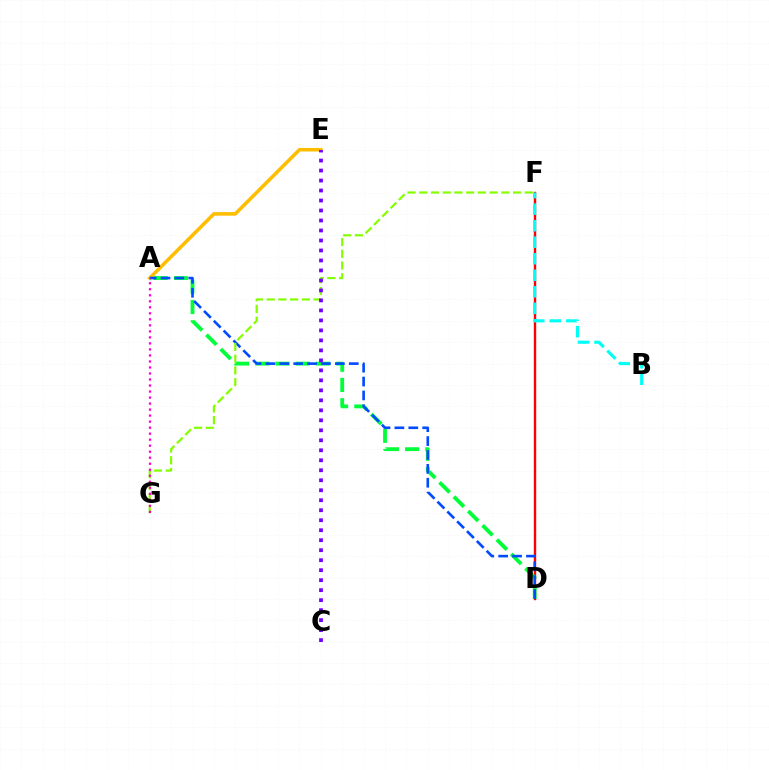{('D', 'F'): [{'color': '#ff0000', 'line_style': 'solid', 'thickness': 1.72}], ('A', 'D'): [{'color': '#00ff39', 'line_style': 'dashed', 'thickness': 2.75}, {'color': '#004bff', 'line_style': 'dashed', 'thickness': 1.89}], ('A', 'E'): [{'color': '#ffbd00', 'line_style': 'solid', 'thickness': 2.55}], ('F', 'G'): [{'color': '#84ff00', 'line_style': 'dashed', 'thickness': 1.59}], ('A', 'G'): [{'color': '#ff00cf', 'line_style': 'dotted', 'thickness': 1.63}], ('B', 'F'): [{'color': '#00fff6', 'line_style': 'dashed', 'thickness': 2.25}], ('C', 'E'): [{'color': '#7200ff', 'line_style': 'dotted', 'thickness': 2.71}]}